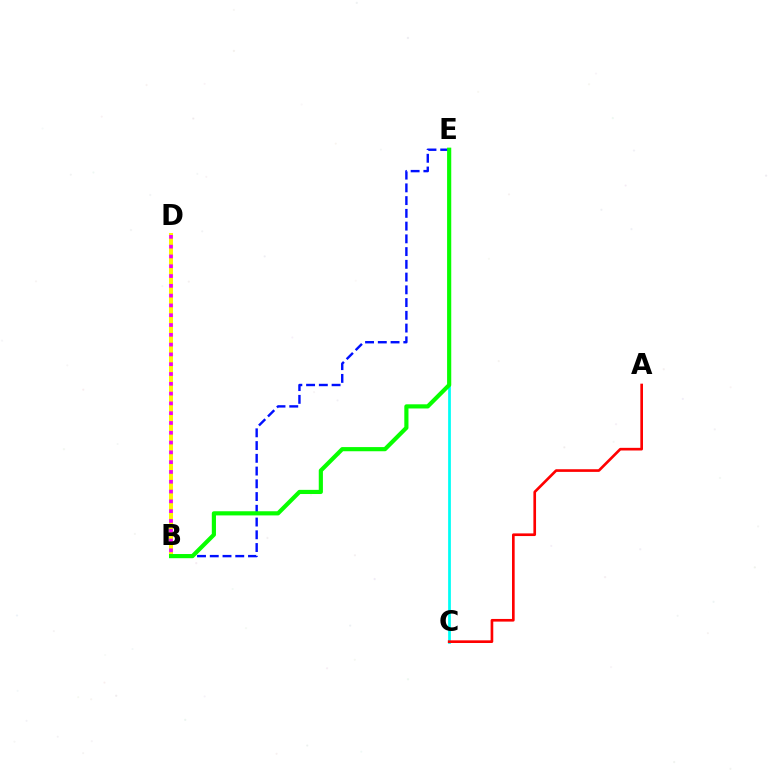{('B', 'D'): [{'color': '#fcf500', 'line_style': 'solid', 'thickness': 2.89}, {'color': '#ee00ff', 'line_style': 'dotted', 'thickness': 2.66}], ('B', 'E'): [{'color': '#0010ff', 'line_style': 'dashed', 'thickness': 1.73}, {'color': '#08ff00', 'line_style': 'solid', 'thickness': 3.0}], ('C', 'E'): [{'color': '#00fff6', 'line_style': 'solid', 'thickness': 1.98}], ('A', 'C'): [{'color': '#ff0000', 'line_style': 'solid', 'thickness': 1.91}]}